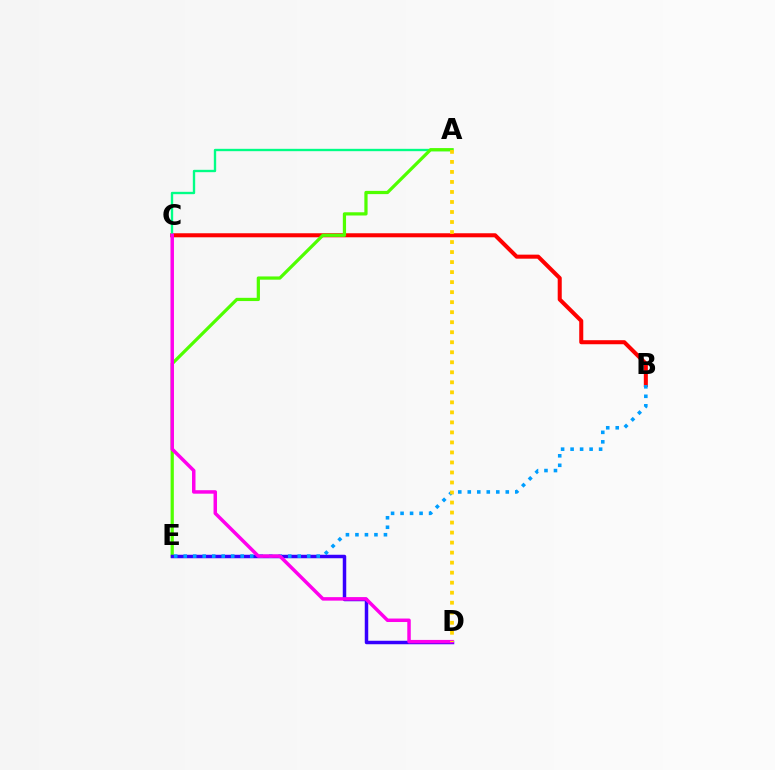{('B', 'C'): [{'color': '#ff0000', 'line_style': 'solid', 'thickness': 2.91}], ('A', 'C'): [{'color': '#00ff86', 'line_style': 'solid', 'thickness': 1.7}], ('A', 'E'): [{'color': '#4fff00', 'line_style': 'solid', 'thickness': 2.33}], ('D', 'E'): [{'color': '#3700ff', 'line_style': 'solid', 'thickness': 2.51}], ('B', 'E'): [{'color': '#009eff', 'line_style': 'dotted', 'thickness': 2.58}], ('C', 'D'): [{'color': '#ff00ed', 'line_style': 'solid', 'thickness': 2.51}], ('A', 'D'): [{'color': '#ffd500', 'line_style': 'dotted', 'thickness': 2.72}]}